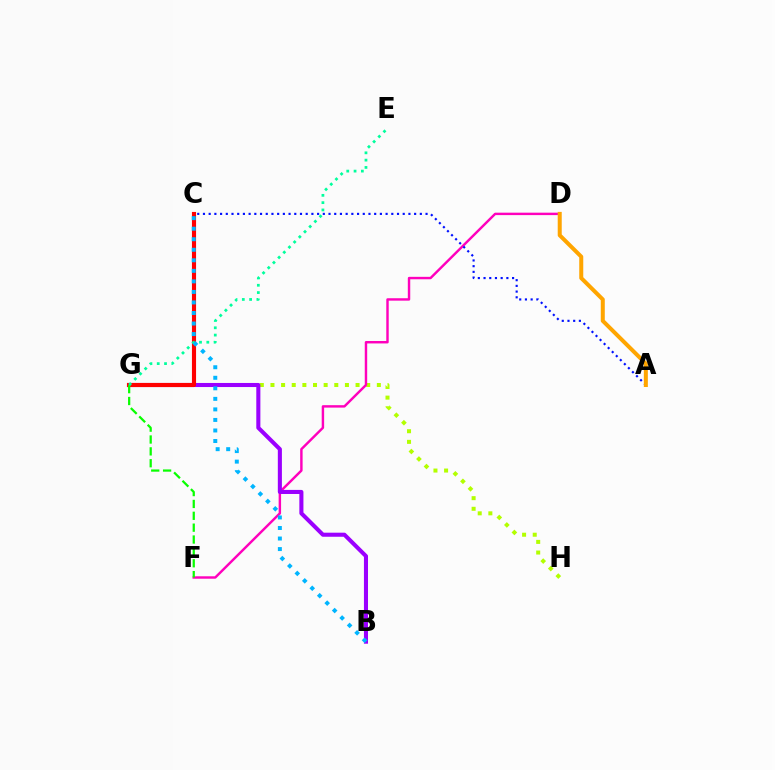{('G', 'H'): [{'color': '#b3ff00', 'line_style': 'dotted', 'thickness': 2.89}], ('D', 'F'): [{'color': '#ff00bd', 'line_style': 'solid', 'thickness': 1.75}], ('A', 'C'): [{'color': '#0010ff', 'line_style': 'dotted', 'thickness': 1.55}], ('B', 'G'): [{'color': '#9b00ff', 'line_style': 'solid', 'thickness': 2.93}], ('C', 'G'): [{'color': '#ff0000', 'line_style': 'solid', 'thickness': 2.97}], ('F', 'G'): [{'color': '#08ff00', 'line_style': 'dashed', 'thickness': 1.61}], ('E', 'G'): [{'color': '#00ff9d', 'line_style': 'dotted', 'thickness': 1.98}], ('B', 'C'): [{'color': '#00b5ff', 'line_style': 'dotted', 'thickness': 2.86}], ('A', 'D'): [{'color': '#ffa500', 'line_style': 'solid', 'thickness': 2.89}]}